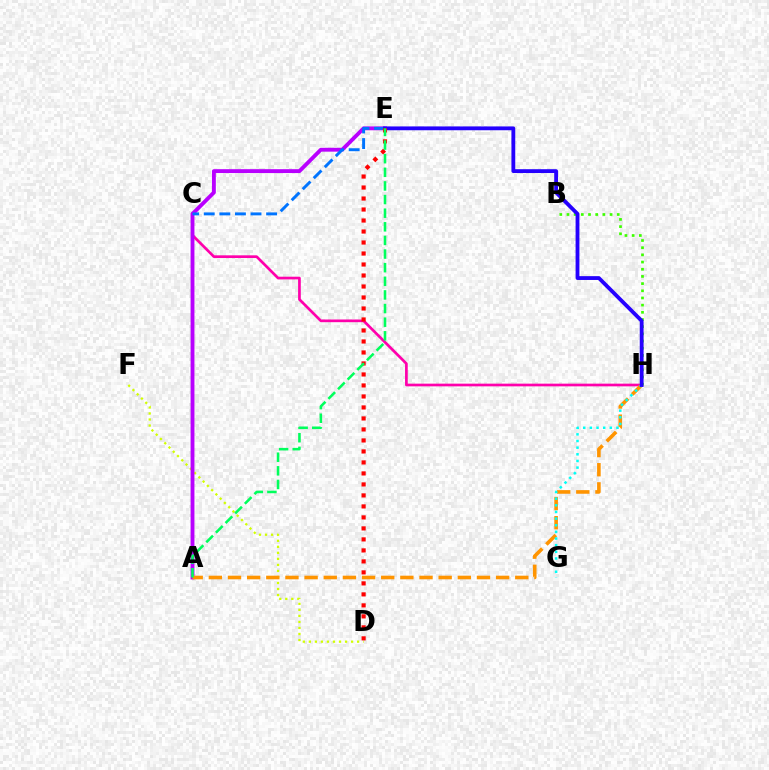{('C', 'H'): [{'color': '#ff00ac', 'line_style': 'solid', 'thickness': 1.94}], ('D', 'F'): [{'color': '#d1ff00', 'line_style': 'dotted', 'thickness': 1.64}], ('A', 'E'): [{'color': '#b900ff', 'line_style': 'solid', 'thickness': 2.79}, {'color': '#00ff5c', 'line_style': 'dashed', 'thickness': 1.85}], ('A', 'H'): [{'color': '#ff9400', 'line_style': 'dashed', 'thickness': 2.6}], ('B', 'H'): [{'color': '#3dff00', 'line_style': 'dotted', 'thickness': 1.95}], ('C', 'E'): [{'color': '#0074ff', 'line_style': 'dashed', 'thickness': 2.12}], ('G', 'H'): [{'color': '#00fff6', 'line_style': 'dotted', 'thickness': 1.81}], ('E', 'H'): [{'color': '#2500ff', 'line_style': 'solid', 'thickness': 2.75}], ('D', 'E'): [{'color': '#ff0000', 'line_style': 'dotted', 'thickness': 2.99}]}